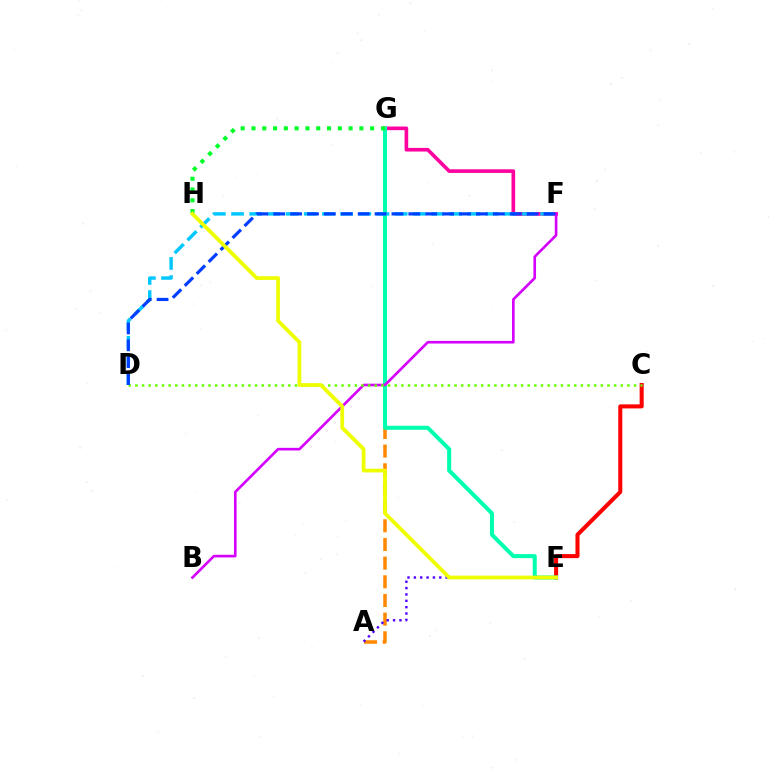{('F', 'G'): [{'color': '#ff00a0', 'line_style': 'solid', 'thickness': 2.62}], ('A', 'G'): [{'color': '#ff8800', 'line_style': 'dashed', 'thickness': 2.54}], ('C', 'E'): [{'color': '#ff0000', 'line_style': 'solid', 'thickness': 2.91}], ('A', 'E'): [{'color': '#4f00ff', 'line_style': 'dotted', 'thickness': 1.73}], ('E', 'G'): [{'color': '#00ffaf', 'line_style': 'solid', 'thickness': 2.9}], ('B', 'F'): [{'color': '#d600ff', 'line_style': 'solid', 'thickness': 1.9}], ('C', 'D'): [{'color': '#66ff00', 'line_style': 'dotted', 'thickness': 1.81}], ('D', 'F'): [{'color': '#00c7ff', 'line_style': 'dashed', 'thickness': 2.47}, {'color': '#003fff', 'line_style': 'dashed', 'thickness': 2.3}], ('G', 'H'): [{'color': '#00ff27', 'line_style': 'dotted', 'thickness': 2.93}], ('E', 'H'): [{'color': '#eeff00', 'line_style': 'solid', 'thickness': 2.71}]}